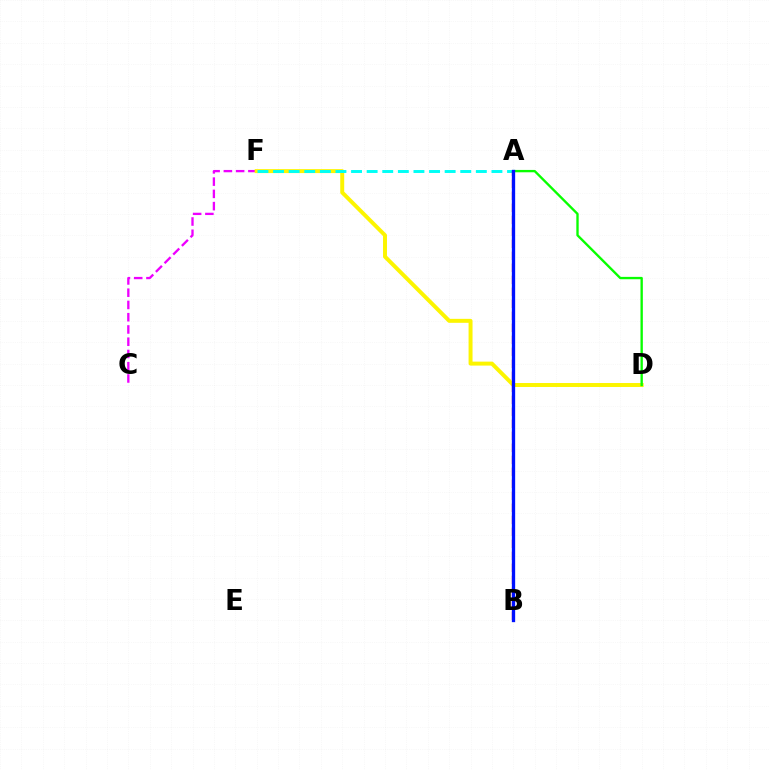{('C', 'F'): [{'color': '#ee00ff', 'line_style': 'dashed', 'thickness': 1.66}], ('D', 'F'): [{'color': '#fcf500', 'line_style': 'solid', 'thickness': 2.85}], ('A', 'D'): [{'color': '#08ff00', 'line_style': 'solid', 'thickness': 1.69}], ('A', 'F'): [{'color': '#00fff6', 'line_style': 'dashed', 'thickness': 2.12}], ('A', 'B'): [{'color': '#ff0000', 'line_style': 'dashed', 'thickness': 1.63}, {'color': '#0010ff', 'line_style': 'solid', 'thickness': 2.39}]}